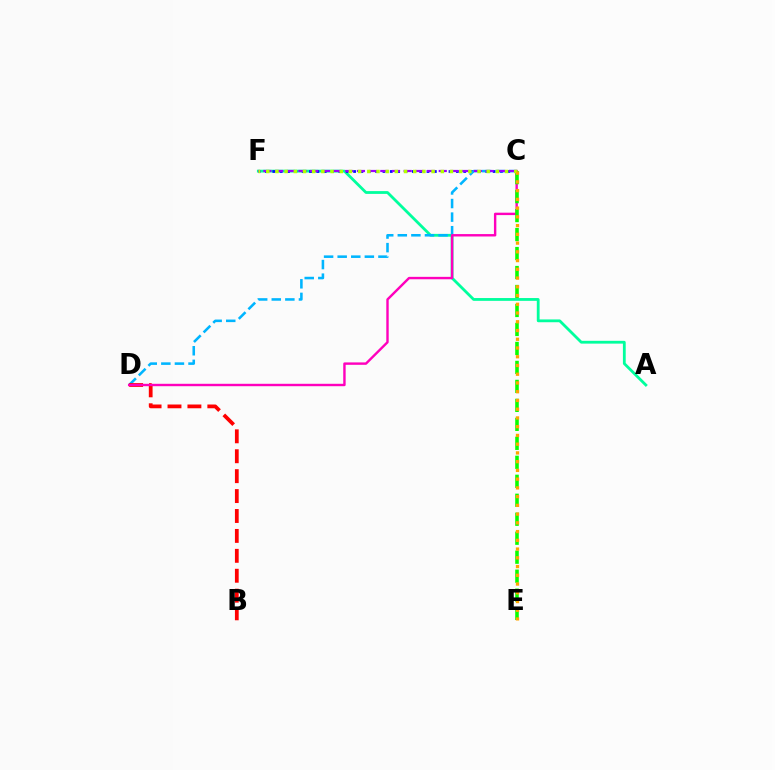{('A', 'F'): [{'color': '#00ff9d', 'line_style': 'solid', 'thickness': 2.01}], ('C', 'F'): [{'color': '#0010ff', 'line_style': 'dotted', 'thickness': 2.0}, {'color': '#9b00ff', 'line_style': 'dashed', 'thickness': 1.59}, {'color': '#b3ff00', 'line_style': 'dotted', 'thickness': 2.5}], ('C', 'D'): [{'color': '#00b5ff', 'line_style': 'dashed', 'thickness': 1.85}, {'color': '#ff00bd', 'line_style': 'solid', 'thickness': 1.73}], ('B', 'D'): [{'color': '#ff0000', 'line_style': 'dashed', 'thickness': 2.71}], ('C', 'E'): [{'color': '#08ff00', 'line_style': 'dashed', 'thickness': 2.58}, {'color': '#ffa500', 'line_style': 'dotted', 'thickness': 2.38}]}